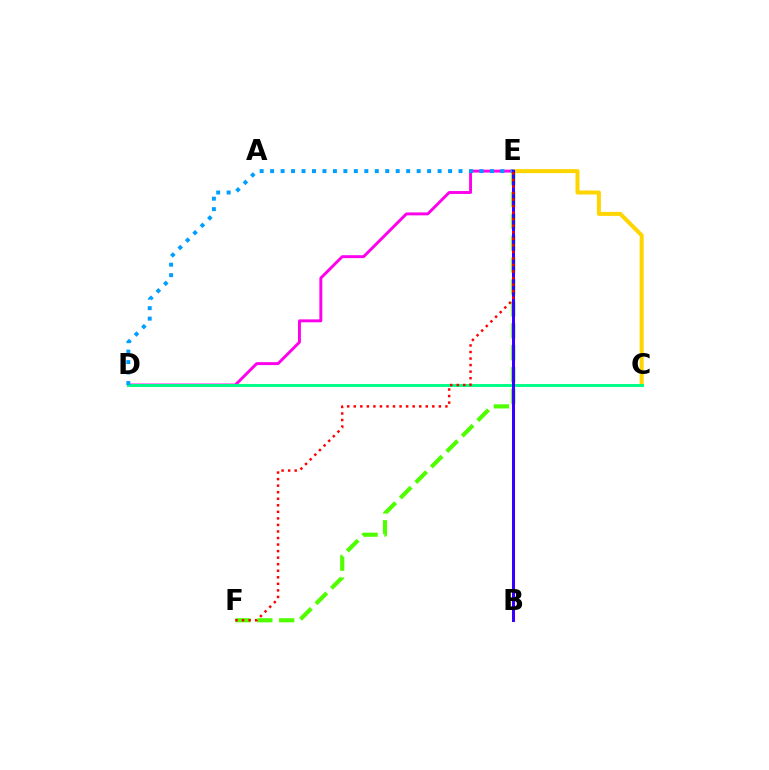{('C', 'E'): [{'color': '#ffd500', 'line_style': 'solid', 'thickness': 2.89}], ('D', 'E'): [{'color': '#ff00ed', 'line_style': 'solid', 'thickness': 2.1}, {'color': '#009eff', 'line_style': 'dotted', 'thickness': 2.84}], ('E', 'F'): [{'color': '#4fff00', 'line_style': 'dashed', 'thickness': 2.97}, {'color': '#ff0000', 'line_style': 'dotted', 'thickness': 1.78}], ('C', 'D'): [{'color': '#00ff86', 'line_style': 'solid', 'thickness': 2.11}], ('B', 'E'): [{'color': '#3700ff', 'line_style': 'solid', 'thickness': 2.18}]}